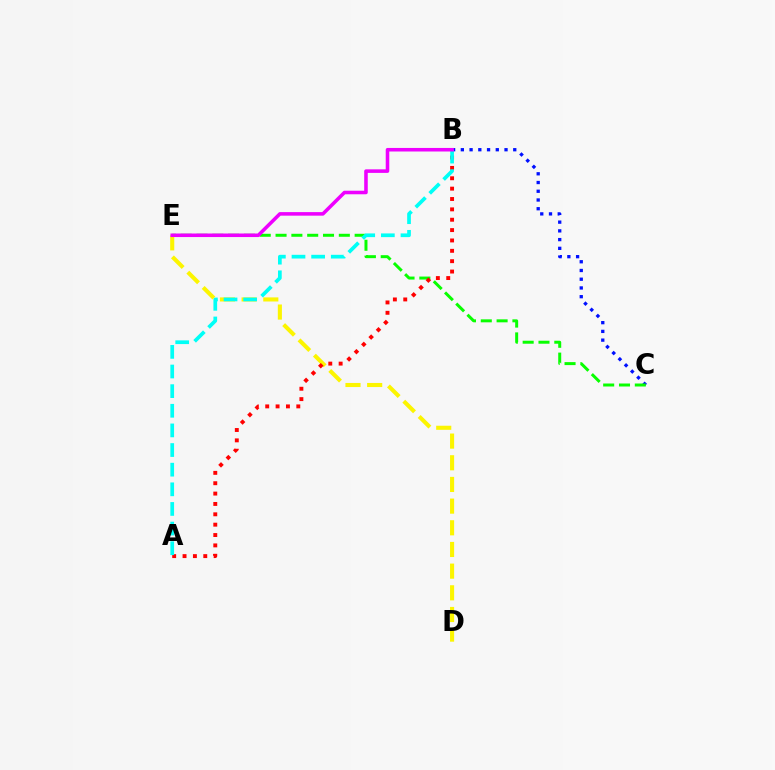{('D', 'E'): [{'color': '#fcf500', 'line_style': 'dashed', 'thickness': 2.94}], ('B', 'C'): [{'color': '#0010ff', 'line_style': 'dotted', 'thickness': 2.37}], ('C', 'E'): [{'color': '#08ff00', 'line_style': 'dashed', 'thickness': 2.15}], ('A', 'B'): [{'color': '#ff0000', 'line_style': 'dotted', 'thickness': 2.82}, {'color': '#00fff6', 'line_style': 'dashed', 'thickness': 2.67}], ('B', 'E'): [{'color': '#ee00ff', 'line_style': 'solid', 'thickness': 2.56}]}